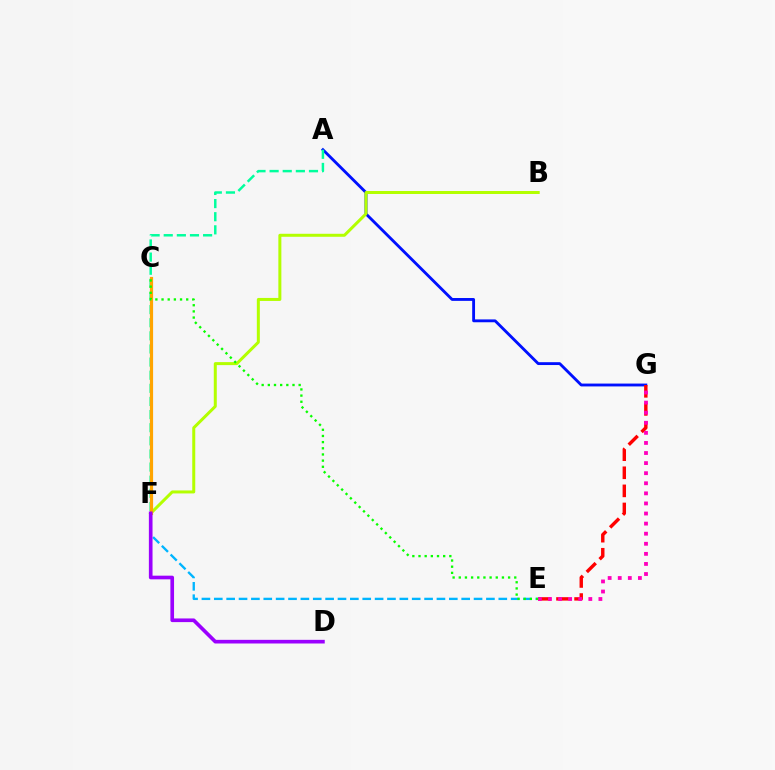{('A', 'G'): [{'color': '#0010ff', 'line_style': 'solid', 'thickness': 2.05}], ('E', 'F'): [{'color': '#00b5ff', 'line_style': 'dashed', 'thickness': 1.68}], ('E', 'G'): [{'color': '#ff0000', 'line_style': 'dashed', 'thickness': 2.46}, {'color': '#ff00bd', 'line_style': 'dotted', 'thickness': 2.74}], ('A', 'F'): [{'color': '#00ff9d', 'line_style': 'dashed', 'thickness': 1.78}], ('B', 'F'): [{'color': '#b3ff00', 'line_style': 'solid', 'thickness': 2.16}], ('C', 'F'): [{'color': '#ffa500', 'line_style': 'solid', 'thickness': 2.29}], ('D', 'F'): [{'color': '#9b00ff', 'line_style': 'solid', 'thickness': 2.63}], ('C', 'E'): [{'color': '#08ff00', 'line_style': 'dotted', 'thickness': 1.68}]}